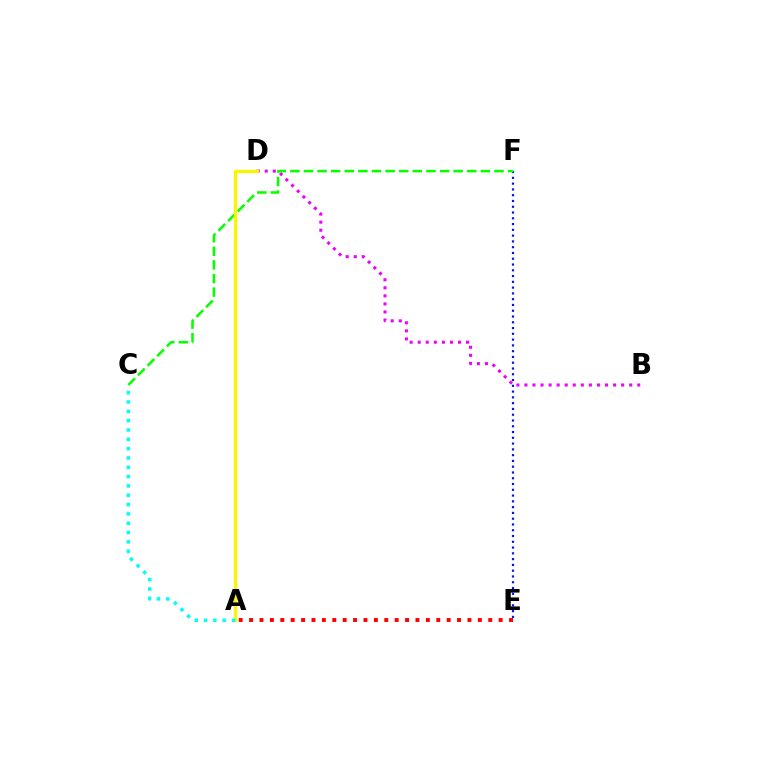{('E', 'F'): [{'color': '#0010ff', 'line_style': 'dotted', 'thickness': 1.57}], ('B', 'D'): [{'color': '#ee00ff', 'line_style': 'dotted', 'thickness': 2.19}], ('C', 'F'): [{'color': '#08ff00', 'line_style': 'dashed', 'thickness': 1.85}], ('A', 'D'): [{'color': '#fcf500', 'line_style': 'solid', 'thickness': 2.39}], ('A', 'C'): [{'color': '#00fff6', 'line_style': 'dotted', 'thickness': 2.53}], ('A', 'E'): [{'color': '#ff0000', 'line_style': 'dotted', 'thickness': 2.83}]}